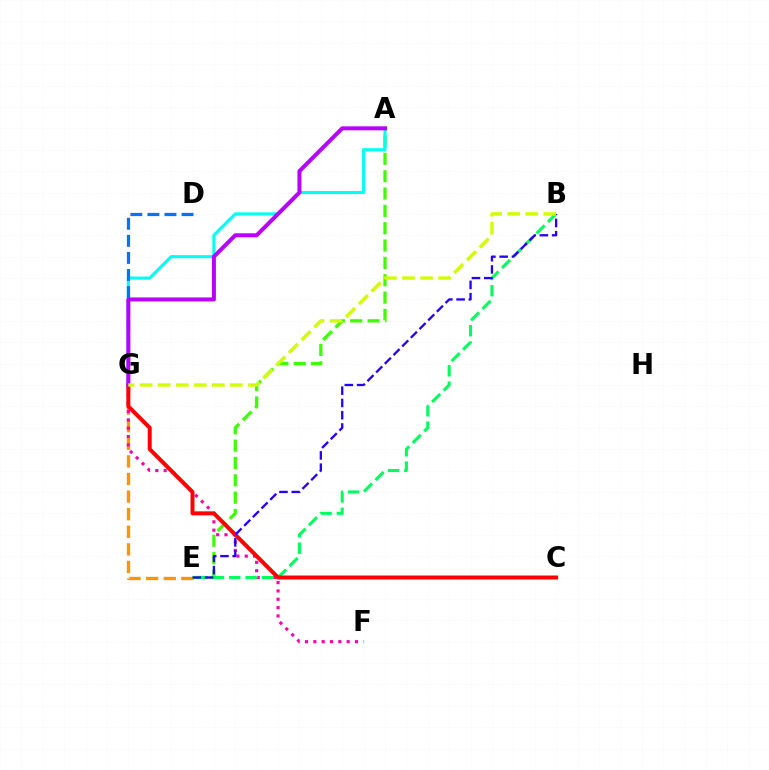{('E', 'G'): [{'color': '#ff9400', 'line_style': 'dashed', 'thickness': 2.39}], ('F', 'G'): [{'color': '#ff00ac', 'line_style': 'dotted', 'thickness': 2.26}], ('A', 'E'): [{'color': '#3dff00', 'line_style': 'dashed', 'thickness': 2.36}], ('A', 'G'): [{'color': '#00fff6', 'line_style': 'solid', 'thickness': 2.21}, {'color': '#b900ff', 'line_style': 'solid', 'thickness': 2.89}], ('B', 'E'): [{'color': '#00ff5c', 'line_style': 'dashed', 'thickness': 2.21}, {'color': '#2500ff', 'line_style': 'dashed', 'thickness': 1.67}], ('D', 'G'): [{'color': '#0074ff', 'line_style': 'dashed', 'thickness': 2.32}], ('C', 'G'): [{'color': '#ff0000', 'line_style': 'solid', 'thickness': 2.87}], ('B', 'G'): [{'color': '#d1ff00', 'line_style': 'dashed', 'thickness': 2.45}]}